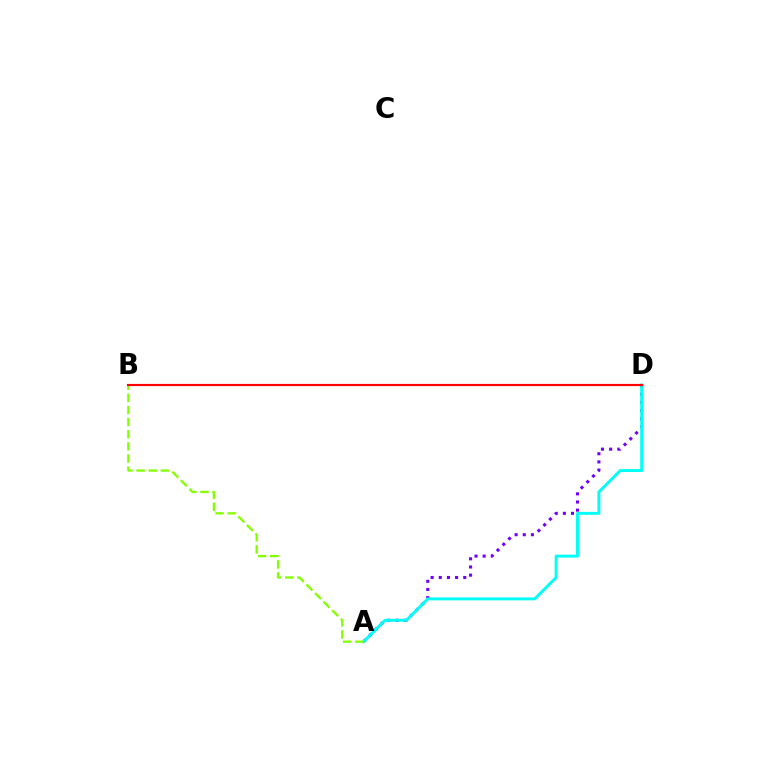{('A', 'D'): [{'color': '#7200ff', 'line_style': 'dotted', 'thickness': 2.22}, {'color': '#00fff6', 'line_style': 'solid', 'thickness': 2.11}], ('A', 'B'): [{'color': '#84ff00', 'line_style': 'dashed', 'thickness': 1.65}], ('B', 'D'): [{'color': '#ff0000', 'line_style': 'solid', 'thickness': 1.56}]}